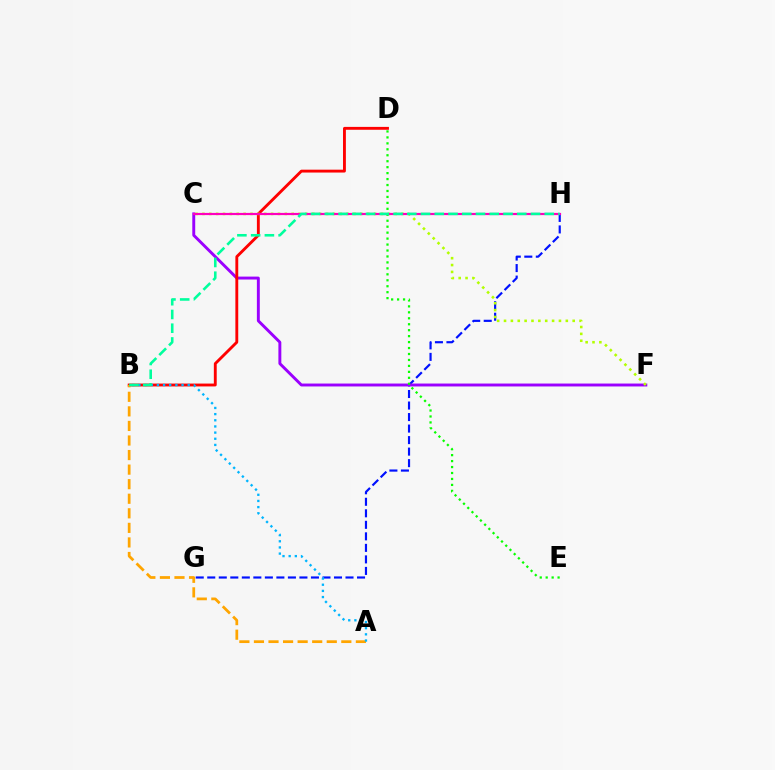{('G', 'H'): [{'color': '#0010ff', 'line_style': 'dashed', 'thickness': 1.57}], ('C', 'F'): [{'color': '#9b00ff', 'line_style': 'solid', 'thickness': 2.1}, {'color': '#b3ff00', 'line_style': 'dotted', 'thickness': 1.87}], ('B', 'D'): [{'color': '#ff0000', 'line_style': 'solid', 'thickness': 2.07}], ('A', 'B'): [{'color': '#ffa500', 'line_style': 'dashed', 'thickness': 1.98}, {'color': '#00b5ff', 'line_style': 'dotted', 'thickness': 1.67}], ('D', 'E'): [{'color': '#08ff00', 'line_style': 'dotted', 'thickness': 1.62}], ('C', 'H'): [{'color': '#ff00bd', 'line_style': 'solid', 'thickness': 1.57}], ('B', 'H'): [{'color': '#00ff9d', 'line_style': 'dashed', 'thickness': 1.87}]}